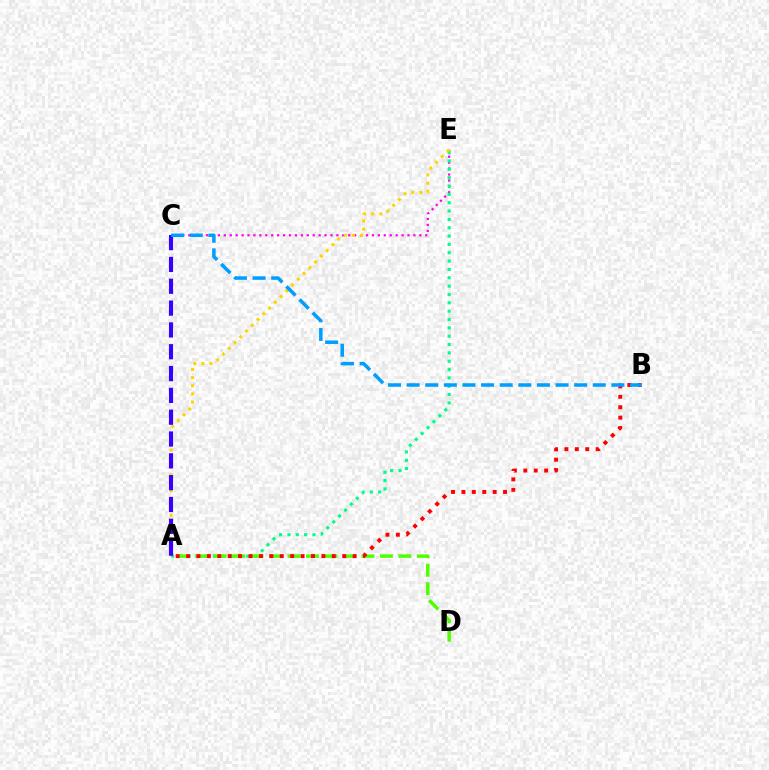{('C', 'E'): [{'color': '#ff00ed', 'line_style': 'dotted', 'thickness': 1.61}], ('A', 'E'): [{'color': '#00ff86', 'line_style': 'dotted', 'thickness': 2.27}, {'color': '#ffd500', 'line_style': 'dotted', 'thickness': 2.21}], ('A', 'D'): [{'color': '#4fff00', 'line_style': 'dashed', 'thickness': 2.51}], ('A', 'B'): [{'color': '#ff0000', 'line_style': 'dotted', 'thickness': 2.83}], ('A', 'C'): [{'color': '#3700ff', 'line_style': 'dashed', 'thickness': 2.96}], ('B', 'C'): [{'color': '#009eff', 'line_style': 'dashed', 'thickness': 2.53}]}